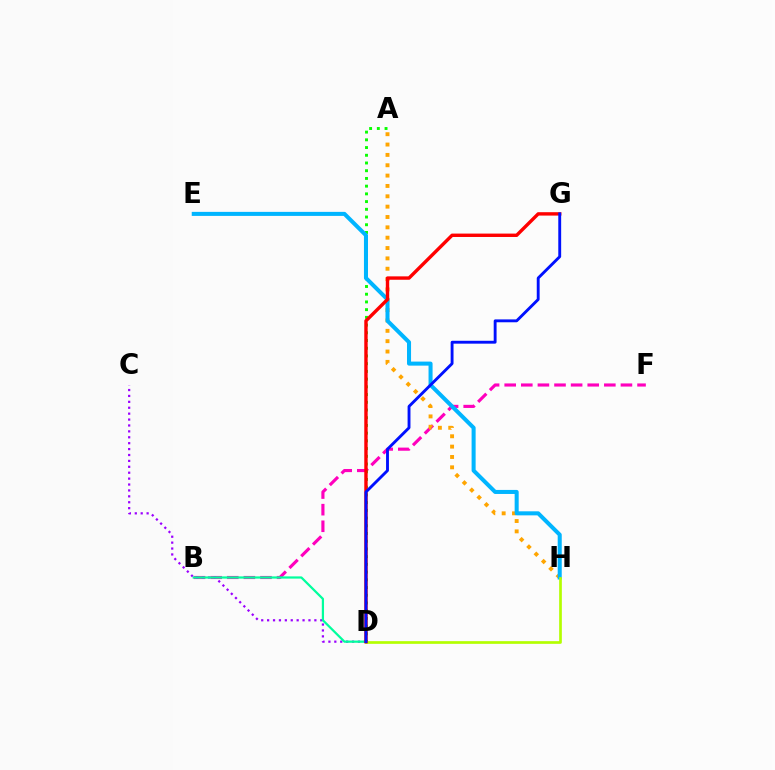{('B', 'F'): [{'color': '#ff00bd', 'line_style': 'dashed', 'thickness': 2.26}], ('C', 'D'): [{'color': '#9b00ff', 'line_style': 'dotted', 'thickness': 1.6}], ('A', 'D'): [{'color': '#08ff00', 'line_style': 'dotted', 'thickness': 2.1}], ('A', 'H'): [{'color': '#ffa500', 'line_style': 'dotted', 'thickness': 2.81}], ('B', 'D'): [{'color': '#00ff9d', 'line_style': 'solid', 'thickness': 1.6}], ('E', 'H'): [{'color': '#00b5ff', 'line_style': 'solid', 'thickness': 2.91}], ('D', 'H'): [{'color': '#b3ff00', 'line_style': 'solid', 'thickness': 1.93}], ('D', 'G'): [{'color': '#ff0000', 'line_style': 'solid', 'thickness': 2.44}, {'color': '#0010ff', 'line_style': 'solid', 'thickness': 2.07}]}